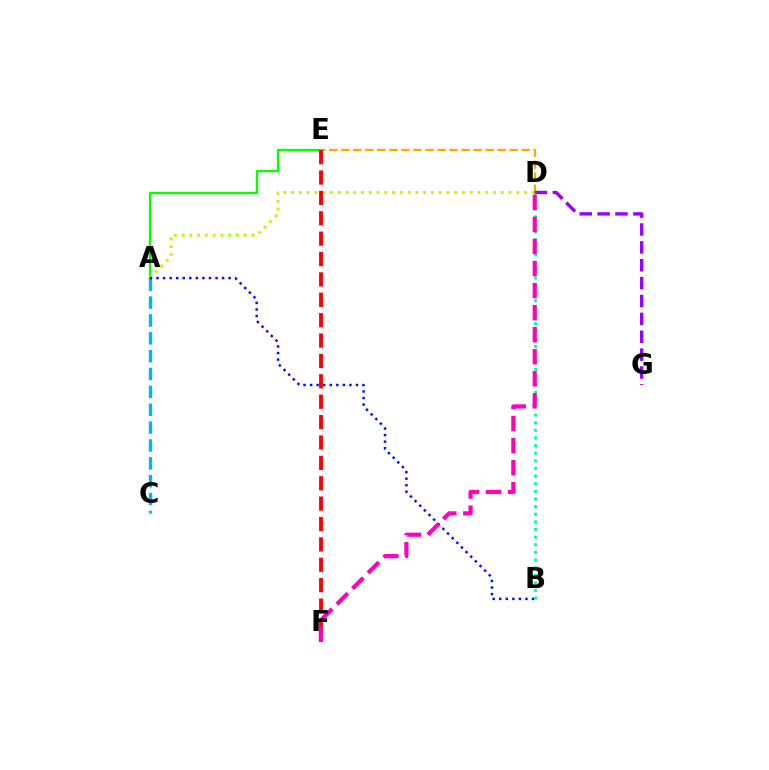{('A', 'E'): [{'color': '#08ff00', 'line_style': 'solid', 'thickness': 1.67}], ('A', 'D'): [{'color': '#b3ff00', 'line_style': 'dotted', 'thickness': 2.11}], ('D', 'E'): [{'color': '#ffa500', 'line_style': 'dashed', 'thickness': 1.63}], ('A', 'C'): [{'color': '#00b5ff', 'line_style': 'dashed', 'thickness': 2.43}], ('A', 'B'): [{'color': '#0010ff', 'line_style': 'dotted', 'thickness': 1.78}], ('D', 'G'): [{'color': '#9b00ff', 'line_style': 'dashed', 'thickness': 2.43}], ('E', 'F'): [{'color': '#ff0000', 'line_style': 'dashed', 'thickness': 2.77}], ('B', 'D'): [{'color': '#00ff9d', 'line_style': 'dotted', 'thickness': 2.07}], ('D', 'F'): [{'color': '#ff00bd', 'line_style': 'dashed', 'thickness': 3.0}]}